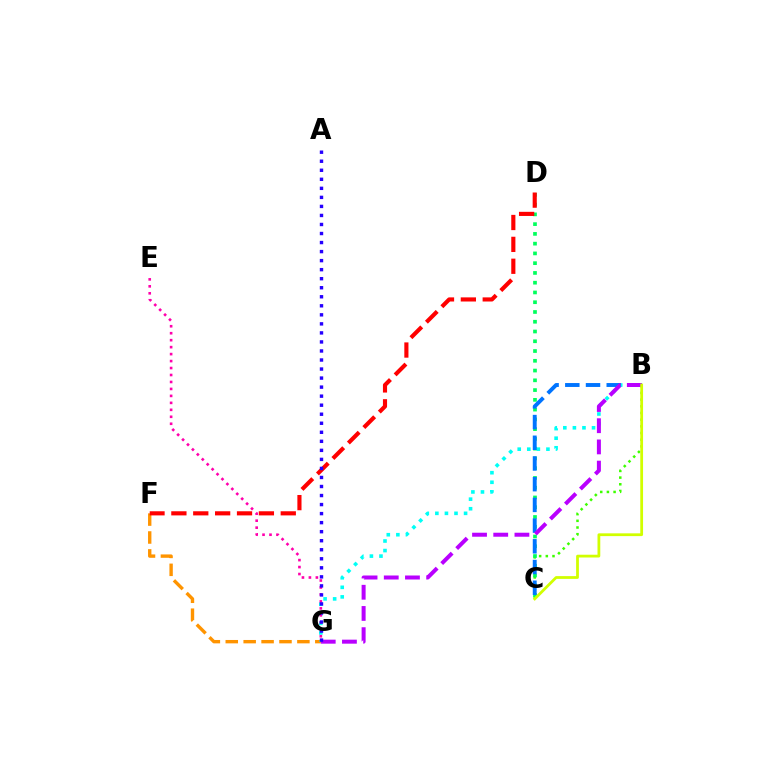{('F', 'G'): [{'color': '#ff9400', 'line_style': 'dashed', 'thickness': 2.43}], ('B', 'C'): [{'color': '#3dff00', 'line_style': 'dotted', 'thickness': 1.81}, {'color': '#0074ff', 'line_style': 'dashed', 'thickness': 2.81}, {'color': '#d1ff00', 'line_style': 'solid', 'thickness': 2.0}], ('C', 'D'): [{'color': '#00ff5c', 'line_style': 'dotted', 'thickness': 2.65}], ('B', 'G'): [{'color': '#00fff6', 'line_style': 'dotted', 'thickness': 2.6}, {'color': '#b900ff', 'line_style': 'dashed', 'thickness': 2.88}], ('E', 'G'): [{'color': '#ff00ac', 'line_style': 'dotted', 'thickness': 1.89}], ('D', 'F'): [{'color': '#ff0000', 'line_style': 'dashed', 'thickness': 2.97}], ('A', 'G'): [{'color': '#2500ff', 'line_style': 'dotted', 'thickness': 2.45}]}